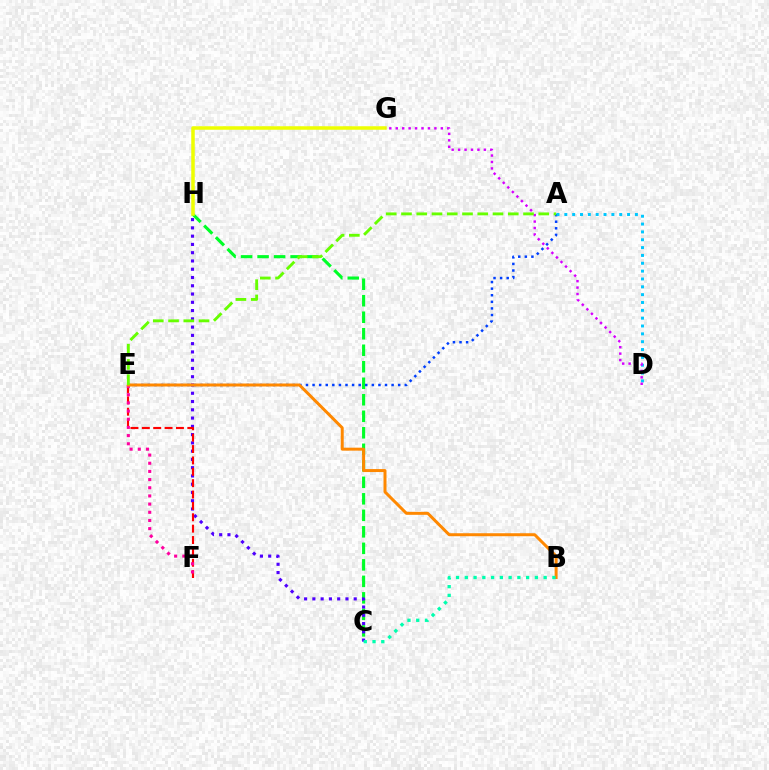{('C', 'H'): [{'color': '#00ff27', 'line_style': 'dashed', 'thickness': 2.24}, {'color': '#4f00ff', 'line_style': 'dotted', 'thickness': 2.25}], ('A', 'E'): [{'color': '#003fff', 'line_style': 'dotted', 'thickness': 1.79}, {'color': '#66ff00', 'line_style': 'dashed', 'thickness': 2.07}], ('E', 'F'): [{'color': '#ff0000', 'line_style': 'dashed', 'thickness': 1.54}, {'color': '#ff00a0', 'line_style': 'dotted', 'thickness': 2.22}], ('A', 'D'): [{'color': '#00c7ff', 'line_style': 'dotted', 'thickness': 2.13}], ('G', 'H'): [{'color': '#eeff00', 'line_style': 'solid', 'thickness': 2.53}], ('B', 'E'): [{'color': '#ff8800', 'line_style': 'solid', 'thickness': 2.15}], ('D', 'G'): [{'color': '#d600ff', 'line_style': 'dotted', 'thickness': 1.75}], ('B', 'C'): [{'color': '#00ffaf', 'line_style': 'dotted', 'thickness': 2.38}]}